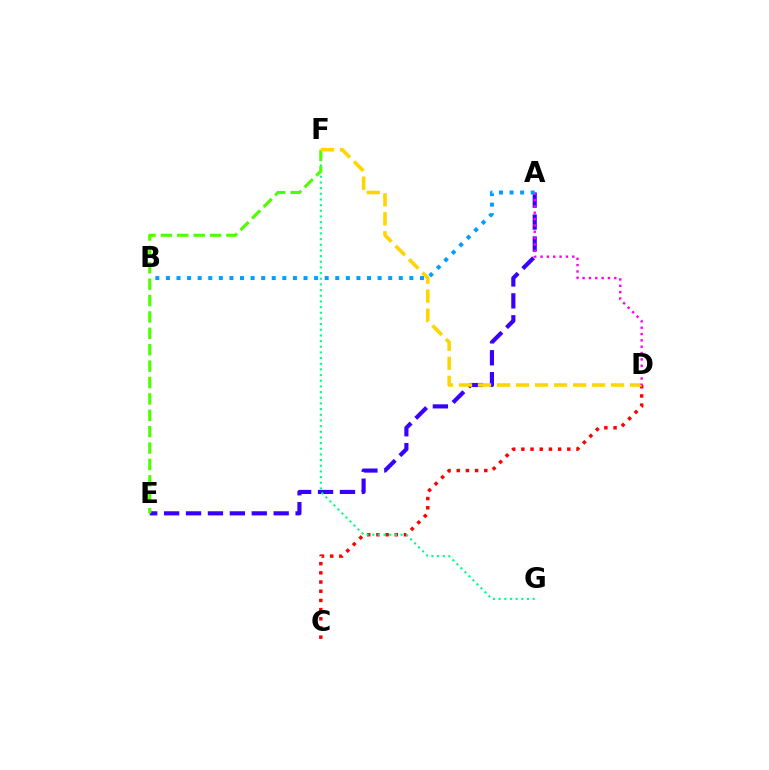{('A', 'E'): [{'color': '#3700ff', 'line_style': 'dashed', 'thickness': 2.98}], ('C', 'D'): [{'color': '#ff0000', 'line_style': 'dotted', 'thickness': 2.5}], ('F', 'G'): [{'color': '#00ff86', 'line_style': 'dotted', 'thickness': 1.54}], ('E', 'F'): [{'color': '#4fff00', 'line_style': 'dashed', 'thickness': 2.23}], ('D', 'F'): [{'color': '#ffd500', 'line_style': 'dashed', 'thickness': 2.58}], ('A', 'D'): [{'color': '#ff00ed', 'line_style': 'dotted', 'thickness': 1.72}], ('A', 'B'): [{'color': '#009eff', 'line_style': 'dotted', 'thickness': 2.88}]}